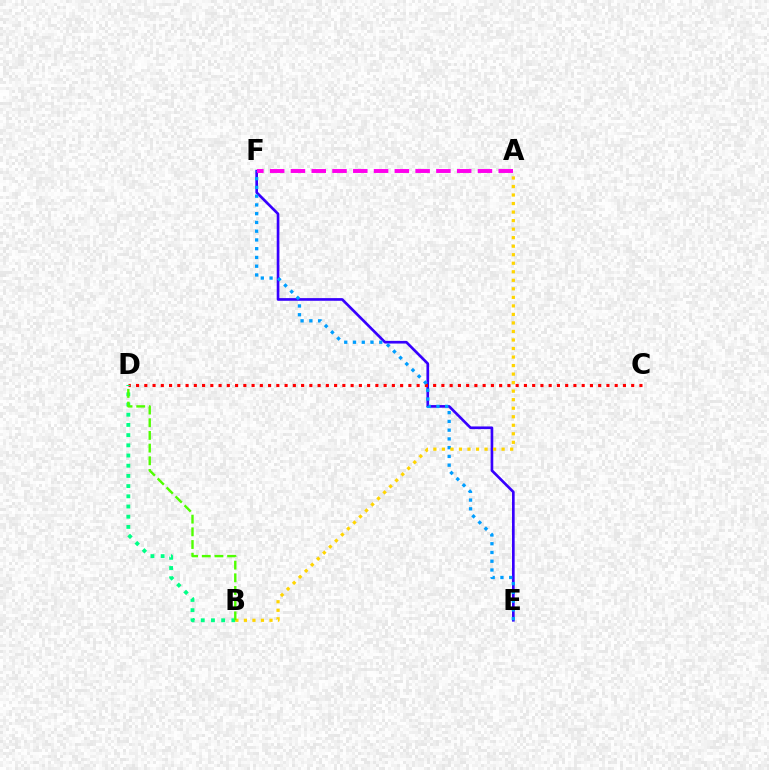{('E', 'F'): [{'color': '#3700ff', 'line_style': 'solid', 'thickness': 1.92}, {'color': '#009eff', 'line_style': 'dotted', 'thickness': 2.38}], ('C', 'D'): [{'color': '#ff0000', 'line_style': 'dotted', 'thickness': 2.24}], ('A', 'F'): [{'color': '#ff00ed', 'line_style': 'dashed', 'thickness': 2.82}], ('B', 'D'): [{'color': '#00ff86', 'line_style': 'dotted', 'thickness': 2.77}, {'color': '#4fff00', 'line_style': 'dashed', 'thickness': 1.72}], ('A', 'B'): [{'color': '#ffd500', 'line_style': 'dotted', 'thickness': 2.32}]}